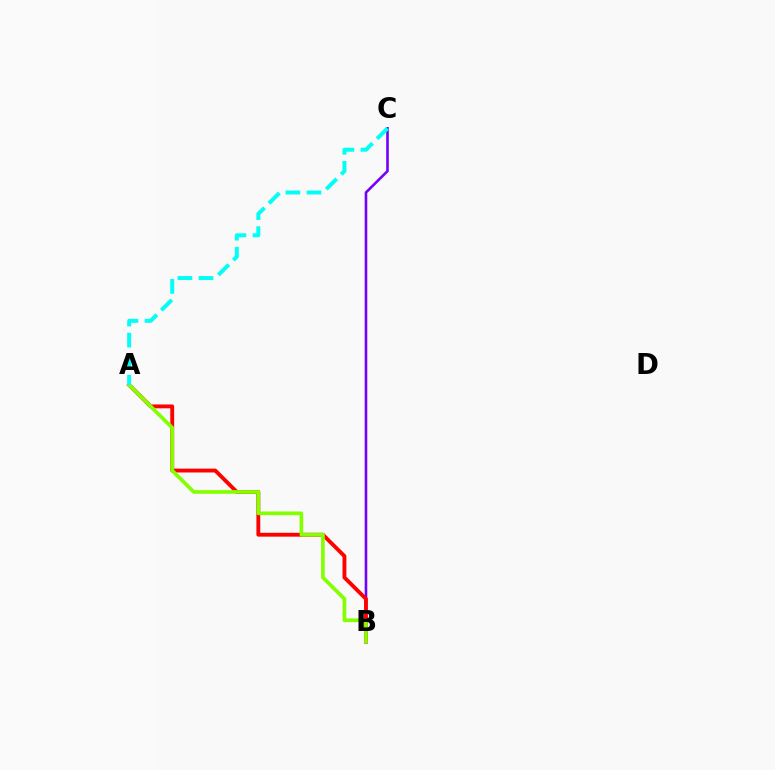{('B', 'C'): [{'color': '#7200ff', 'line_style': 'solid', 'thickness': 1.87}], ('A', 'B'): [{'color': '#ff0000', 'line_style': 'solid', 'thickness': 2.78}, {'color': '#84ff00', 'line_style': 'solid', 'thickness': 2.66}], ('A', 'C'): [{'color': '#00fff6', 'line_style': 'dashed', 'thickness': 2.86}]}